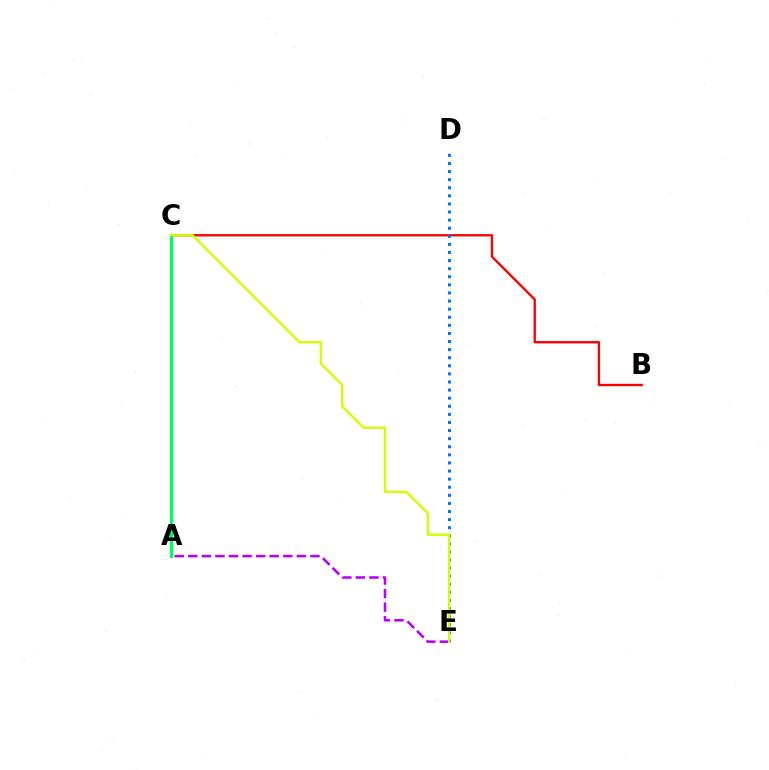{('B', 'C'): [{'color': '#ff0000', 'line_style': 'solid', 'thickness': 1.7}], ('D', 'E'): [{'color': '#0074ff', 'line_style': 'dotted', 'thickness': 2.2}], ('A', 'C'): [{'color': '#00ff5c', 'line_style': 'solid', 'thickness': 2.3}], ('A', 'E'): [{'color': '#b900ff', 'line_style': 'dashed', 'thickness': 1.84}], ('C', 'E'): [{'color': '#d1ff00', 'line_style': 'solid', 'thickness': 1.71}]}